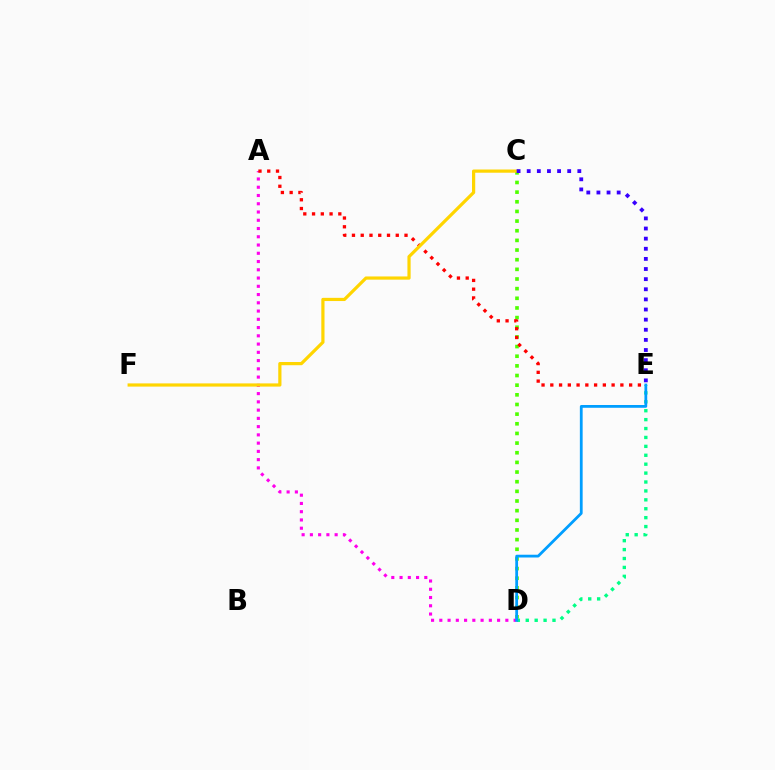{('A', 'D'): [{'color': '#ff00ed', 'line_style': 'dotted', 'thickness': 2.24}], ('C', 'D'): [{'color': '#4fff00', 'line_style': 'dotted', 'thickness': 2.62}], ('A', 'E'): [{'color': '#ff0000', 'line_style': 'dotted', 'thickness': 2.38}], ('C', 'F'): [{'color': '#ffd500', 'line_style': 'solid', 'thickness': 2.31}], ('C', 'E'): [{'color': '#3700ff', 'line_style': 'dotted', 'thickness': 2.75}], ('D', 'E'): [{'color': '#00ff86', 'line_style': 'dotted', 'thickness': 2.42}, {'color': '#009eff', 'line_style': 'solid', 'thickness': 2.0}]}